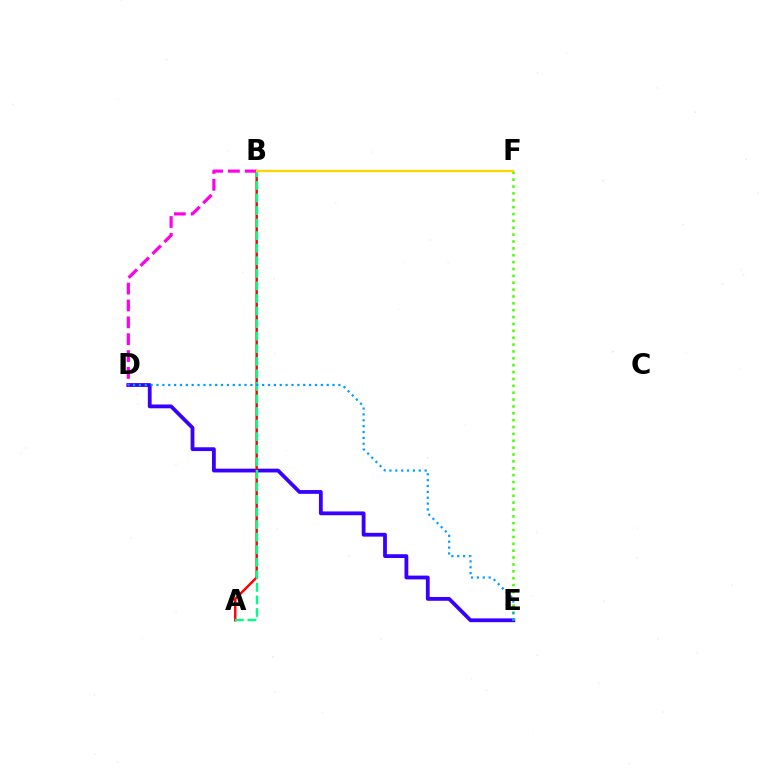{('D', 'E'): [{'color': '#3700ff', 'line_style': 'solid', 'thickness': 2.73}, {'color': '#009eff', 'line_style': 'dotted', 'thickness': 1.59}], ('B', 'D'): [{'color': '#ff00ed', 'line_style': 'dashed', 'thickness': 2.29}], ('A', 'B'): [{'color': '#ff0000', 'line_style': 'solid', 'thickness': 1.75}, {'color': '#00ff86', 'line_style': 'dashed', 'thickness': 1.71}], ('E', 'F'): [{'color': '#4fff00', 'line_style': 'dotted', 'thickness': 1.87}], ('B', 'F'): [{'color': '#ffd500', 'line_style': 'solid', 'thickness': 1.66}]}